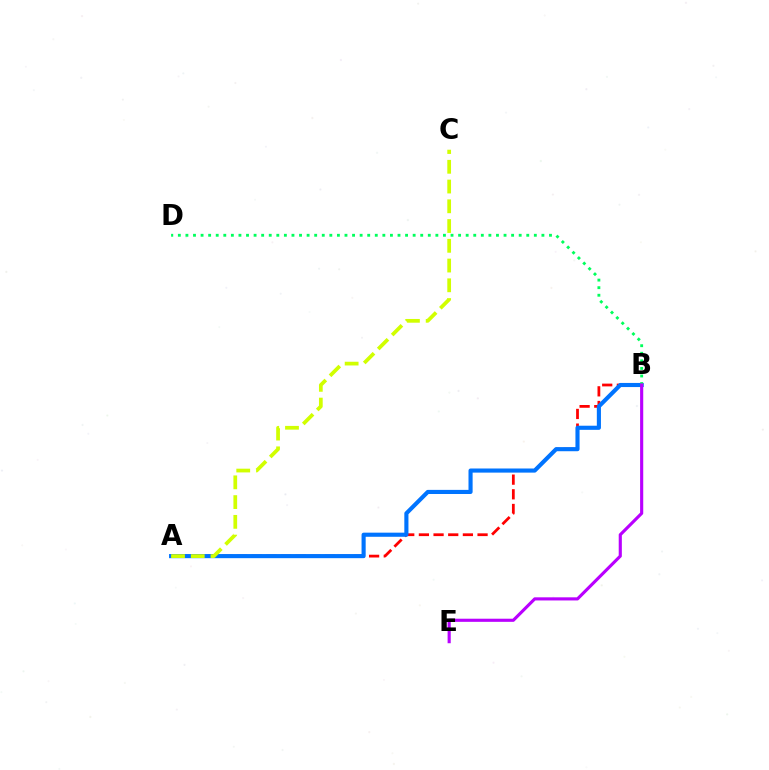{('A', 'B'): [{'color': '#ff0000', 'line_style': 'dashed', 'thickness': 1.99}, {'color': '#0074ff', 'line_style': 'solid', 'thickness': 2.97}], ('B', 'D'): [{'color': '#00ff5c', 'line_style': 'dotted', 'thickness': 2.06}], ('B', 'E'): [{'color': '#b900ff', 'line_style': 'solid', 'thickness': 2.25}], ('A', 'C'): [{'color': '#d1ff00', 'line_style': 'dashed', 'thickness': 2.68}]}